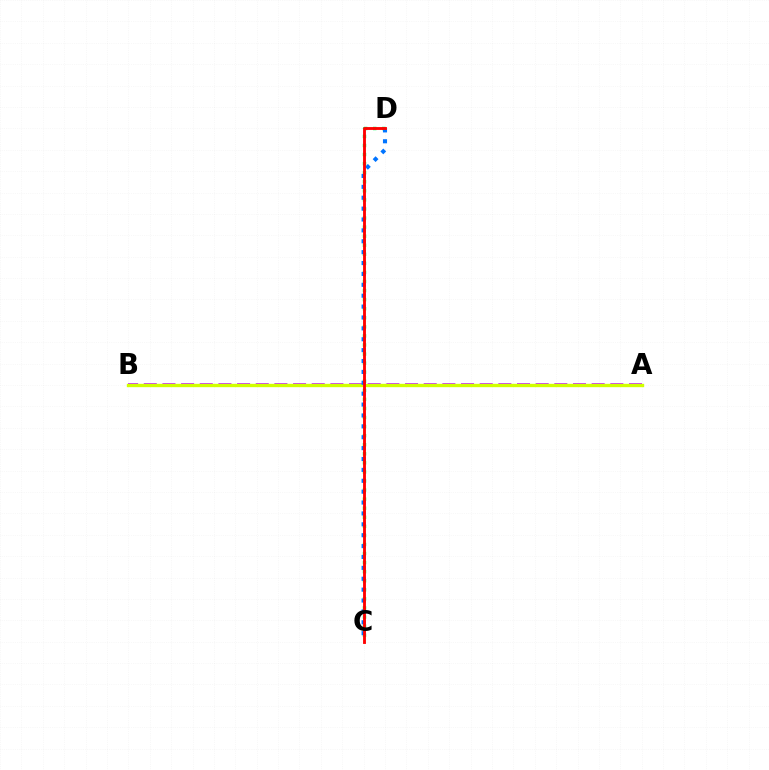{('A', 'B'): [{'color': '#b900ff', 'line_style': 'dashed', 'thickness': 2.54}, {'color': '#d1ff00', 'line_style': 'solid', 'thickness': 2.42}], ('C', 'D'): [{'color': '#00ff5c', 'line_style': 'dotted', 'thickness': 2.46}, {'color': '#0074ff', 'line_style': 'dotted', 'thickness': 2.96}, {'color': '#ff0000', 'line_style': 'solid', 'thickness': 2.05}]}